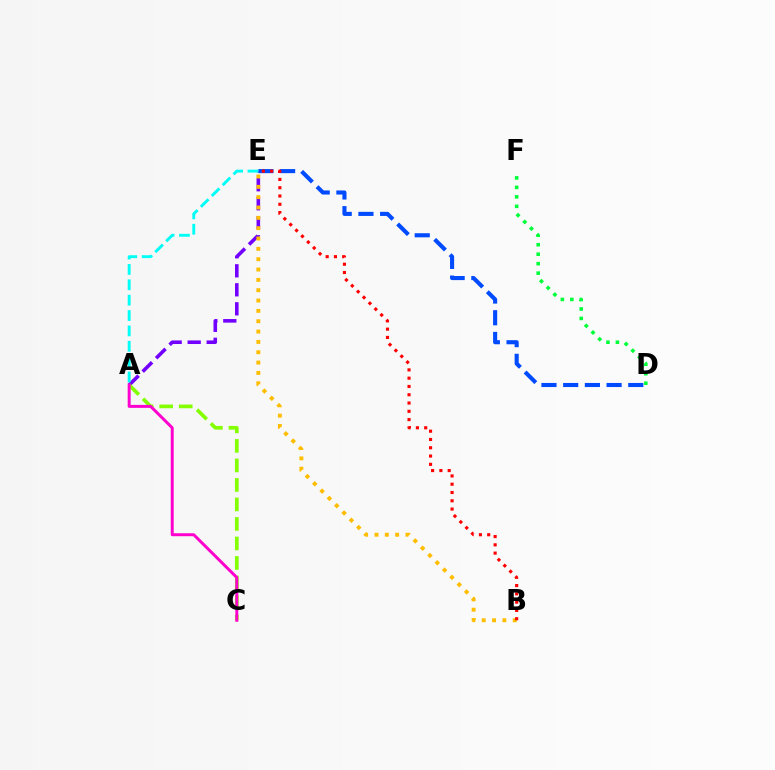{('A', 'E'): [{'color': '#7200ff', 'line_style': 'dashed', 'thickness': 2.58}, {'color': '#00fff6', 'line_style': 'dashed', 'thickness': 2.09}], ('A', 'C'): [{'color': '#84ff00', 'line_style': 'dashed', 'thickness': 2.65}, {'color': '#ff00cf', 'line_style': 'solid', 'thickness': 2.13}], ('B', 'E'): [{'color': '#ffbd00', 'line_style': 'dotted', 'thickness': 2.81}, {'color': '#ff0000', 'line_style': 'dotted', 'thickness': 2.25}], ('D', 'E'): [{'color': '#004bff', 'line_style': 'dashed', 'thickness': 2.95}], ('D', 'F'): [{'color': '#00ff39', 'line_style': 'dotted', 'thickness': 2.57}]}